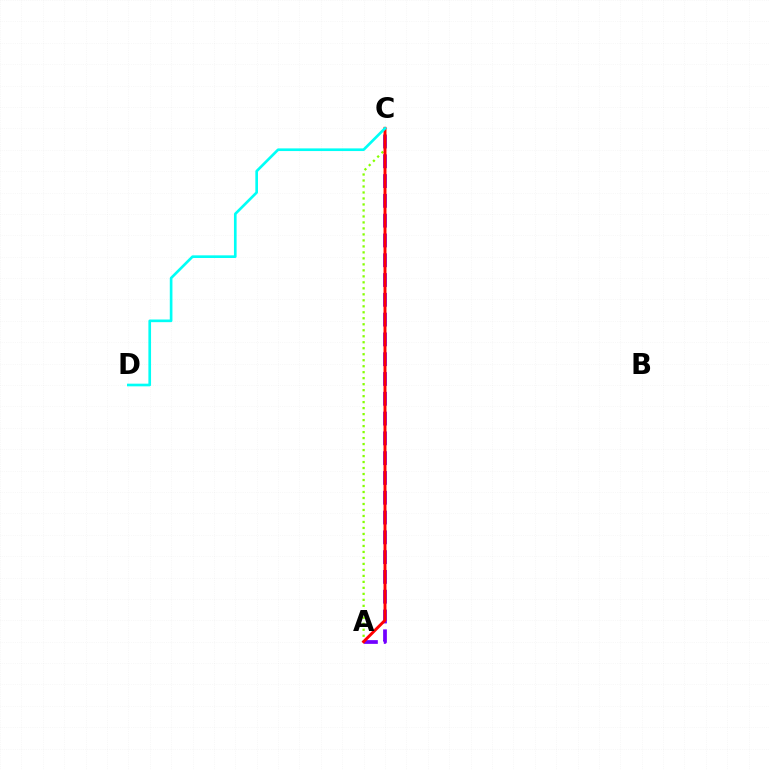{('A', 'C'): [{'color': '#7200ff', 'line_style': 'dashed', 'thickness': 2.69}, {'color': '#84ff00', 'line_style': 'dotted', 'thickness': 1.63}, {'color': '#ff0000', 'line_style': 'solid', 'thickness': 2.11}], ('C', 'D'): [{'color': '#00fff6', 'line_style': 'solid', 'thickness': 1.92}]}